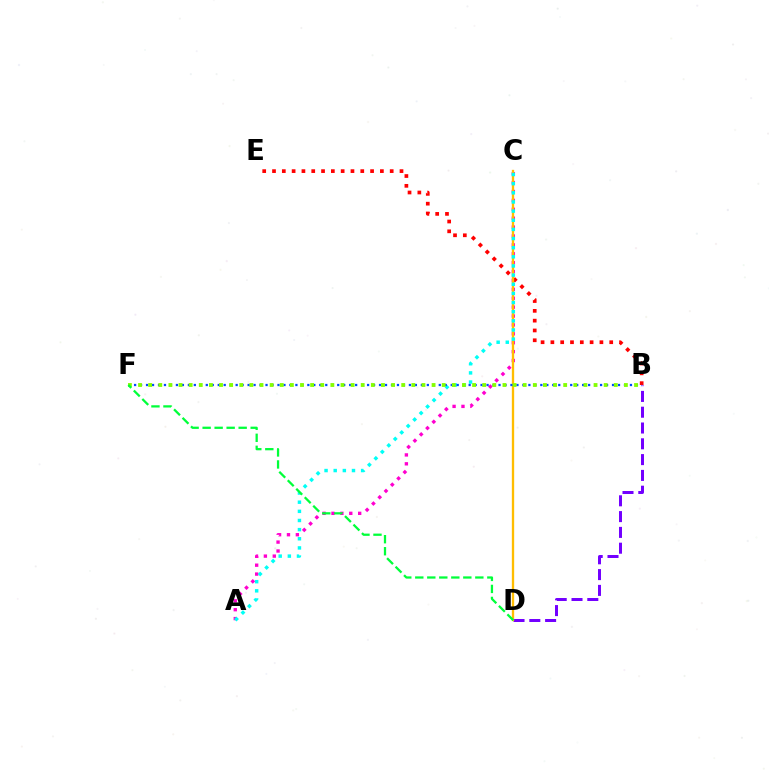{('A', 'C'): [{'color': '#ff00cf', 'line_style': 'dotted', 'thickness': 2.42}, {'color': '#00fff6', 'line_style': 'dotted', 'thickness': 2.48}], ('B', 'D'): [{'color': '#7200ff', 'line_style': 'dashed', 'thickness': 2.15}], ('B', 'E'): [{'color': '#ff0000', 'line_style': 'dotted', 'thickness': 2.66}], ('C', 'D'): [{'color': '#ffbd00', 'line_style': 'solid', 'thickness': 1.68}], ('B', 'F'): [{'color': '#004bff', 'line_style': 'dotted', 'thickness': 1.62}, {'color': '#84ff00', 'line_style': 'dotted', 'thickness': 2.75}], ('D', 'F'): [{'color': '#00ff39', 'line_style': 'dashed', 'thickness': 1.63}]}